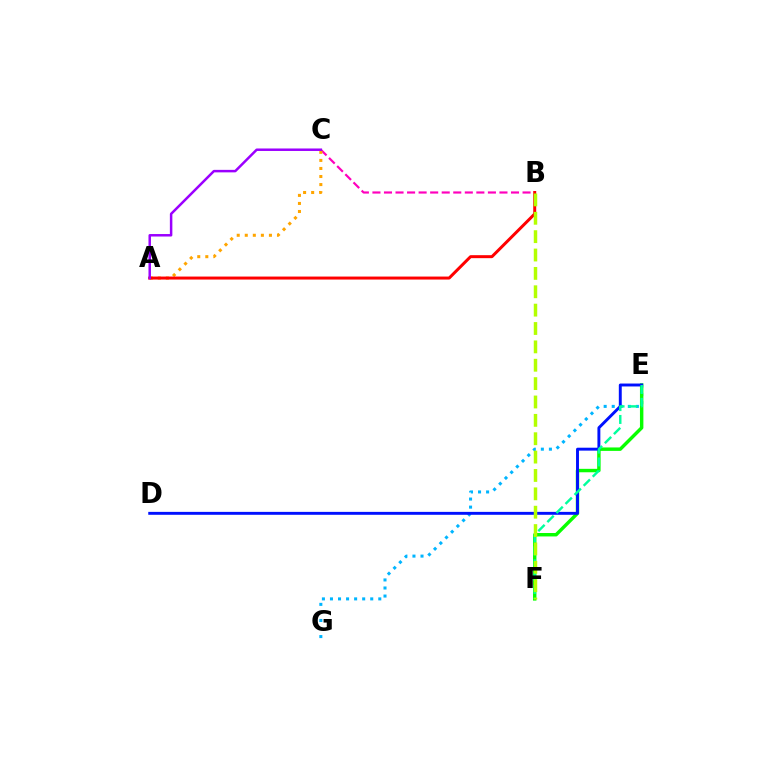{('B', 'C'): [{'color': '#ff00bd', 'line_style': 'dashed', 'thickness': 1.57}], ('E', 'G'): [{'color': '#00b5ff', 'line_style': 'dotted', 'thickness': 2.19}], ('E', 'F'): [{'color': '#08ff00', 'line_style': 'solid', 'thickness': 2.47}, {'color': '#00ff9d', 'line_style': 'dashed', 'thickness': 1.74}], ('A', 'C'): [{'color': '#ffa500', 'line_style': 'dotted', 'thickness': 2.19}, {'color': '#9b00ff', 'line_style': 'solid', 'thickness': 1.8}], ('D', 'E'): [{'color': '#0010ff', 'line_style': 'solid', 'thickness': 2.1}], ('A', 'B'): [{'color': '#ff0000', 'line_style': 'solid', 'thickness': 2.15}], ('B', 'F'): [{'color': '#b3ff00', 'line_style': 'dashed', 'thickness': 2.5}]}